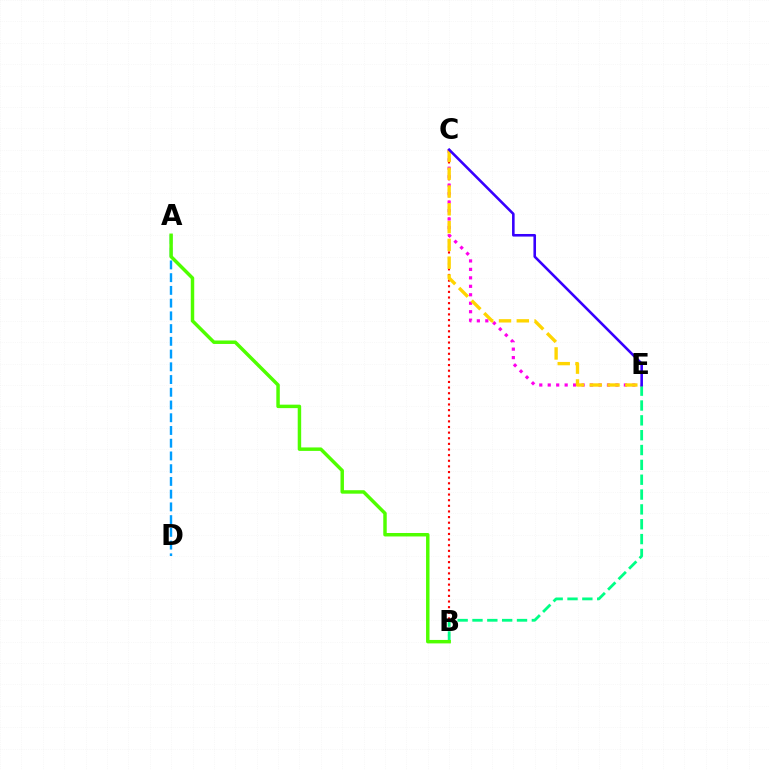{('B', 'C'): [{'color': '#ff0000', 'line_style': 'dotted', 'thickness': 1.53}], ('B', 'E'): [{'color': '#00ff86', 'line_style': 'dashed', 'thickness': 2.02}], ('A', 'D'): [{'color': '#009eff', 'line_style': 'dashed', 'thickness': 1.73}], ('A', 'B'): [{'color': '#4fff00', 'line_style': 'solid', 'thickness': 2.49}], ('C', 'E'): [{'color': '#ff00ed', 'line_style': 'dotted', 'thickness': 2.3}, {'color': '#ffd500', 'line_style': 'dashed', 'thickness': 2.42}, {'color': '#3700ff', 'line_style': 'solid', 'thickness': 1.86}]}